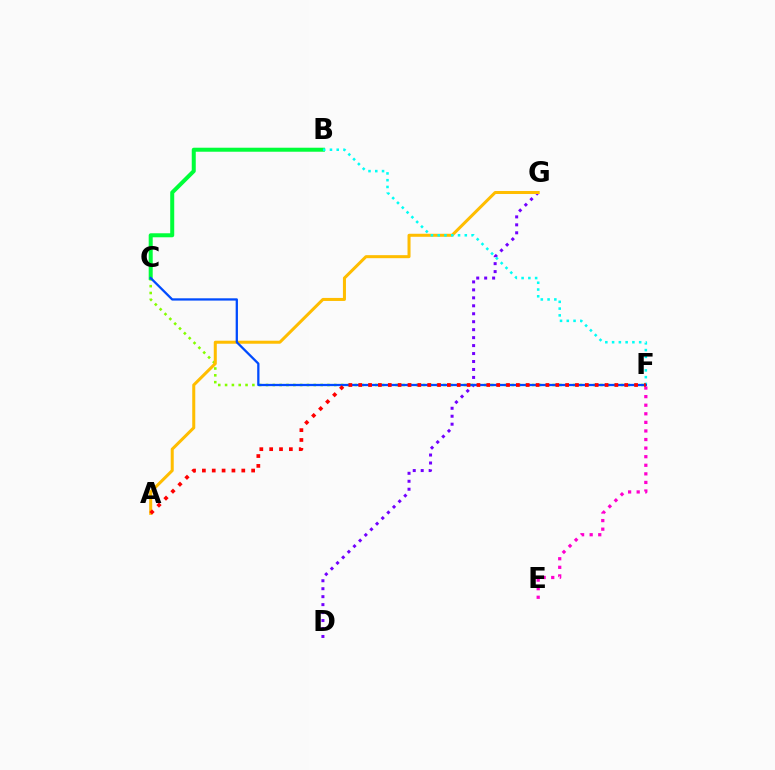{('E', 'F'): [{'color': '#ff00cf', 'line_style': 'dotted', 'thickness': 2.33}], ('C', 'F'): [{'color': '#84ff00', 'line_style': 'dotted', 'thickness': 1.85}, {'color': '#004bff', 'line_style': 'solid', 'thickness': 1.64}], ('D', 'G'): [{'color': '#7200ff', 'line_style': 'dotted', 'thickness': 2.16}], ('A', 'G'): [{'color': '#ffbd00', 'line_style': 'solid', 'thickness': 2.18}], ('B', 'C'): [{'color': '#00ff39', 'line_style': 'solid', 'thickness': 2.88}], ('B', 'F'): [{'color': '#00fff6', 'line_style': 'dotted', 'thickness': 1.84}], ('A', 'F'): [{'color': '#ff0000', 'line_style': 'dotted', 'thickness': 2.68}]}